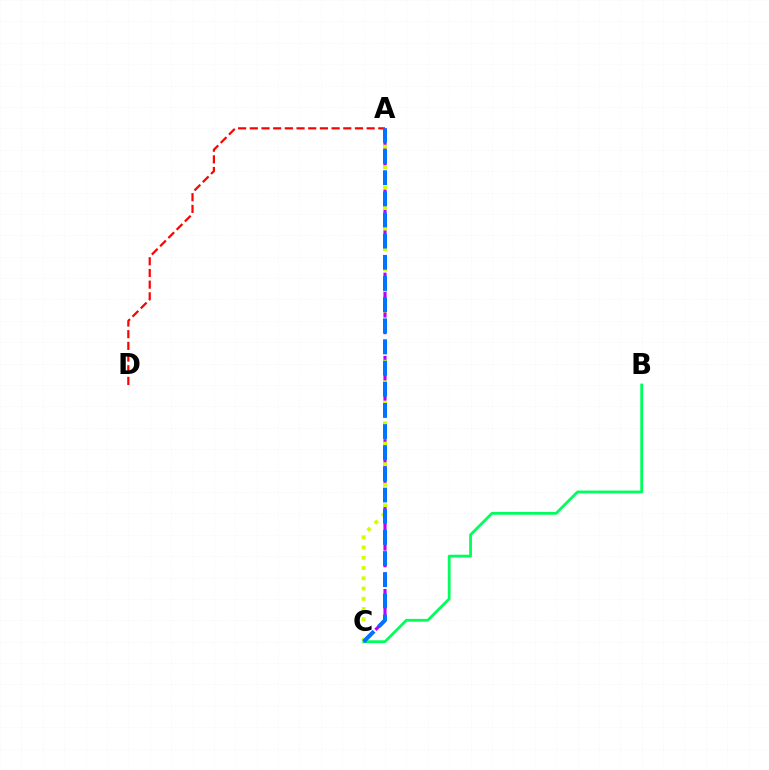{('B', 'C'): [{'color': '#00ff5c', 'line_style': 'solid', 'thickness': 2.0}], ('A', 'D'): [{'color': '#ff0000', 'line_style': 'dashed', 'thickness': 1.59}], ('A', 'C'): [{'color': '#b900ff', 'line_style': 'dashed', 'thickness': 2.26}, {'color': '#d1ff00', 'line_style': 'dotted', 'thickness': 2.78}, {'color': '#0074ff', 'line_style': 'dashed', 'thickness': 2.87}]}